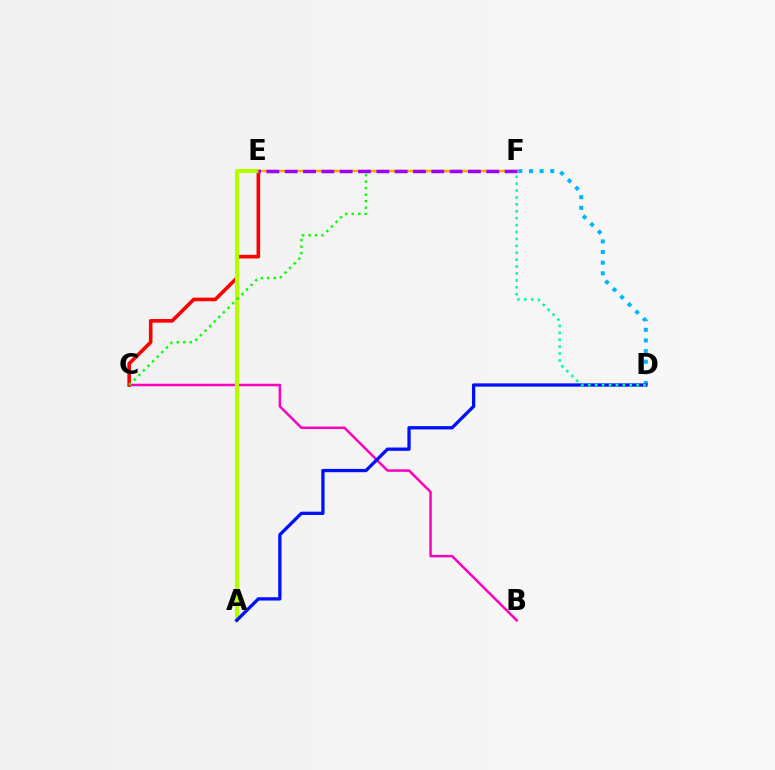{('B', 'C'): [{'color': '#ff00bd', 'line_style': 'solid', 'thickness': 1.8}], ('D', 'F'): [{'color': '#00b5ff', 'line_style': 'dotted', 'thickness': 2.89}, {'color': '#00ff9d', 'line_style': 'dotted', 'thickness': 1.88}], ('C', 'E'): [{'color': '#ff0000', 'line_style': 'solid', 'thickness': 2.59}], ('A', 'E'): [{'color': '#b3ff00', 'line_style': 'solid', 'thickness': 2.97}], ('C', 'F'): [{'color': '#08ff00', 'line_style': 'dotted', 'thickness': 1.77}], ('E', 'F'): [{'color': '#ffa500', 'line_style': 'solid', 'thickness': 1.72}, {'color': '#9b00ff', 'line_style': 'dashed', 'thickness': 2.49}], ('A', 'D'): [{'color': '#0010ff', 'line_style': 'solid', 'thickness': 2.37}]}